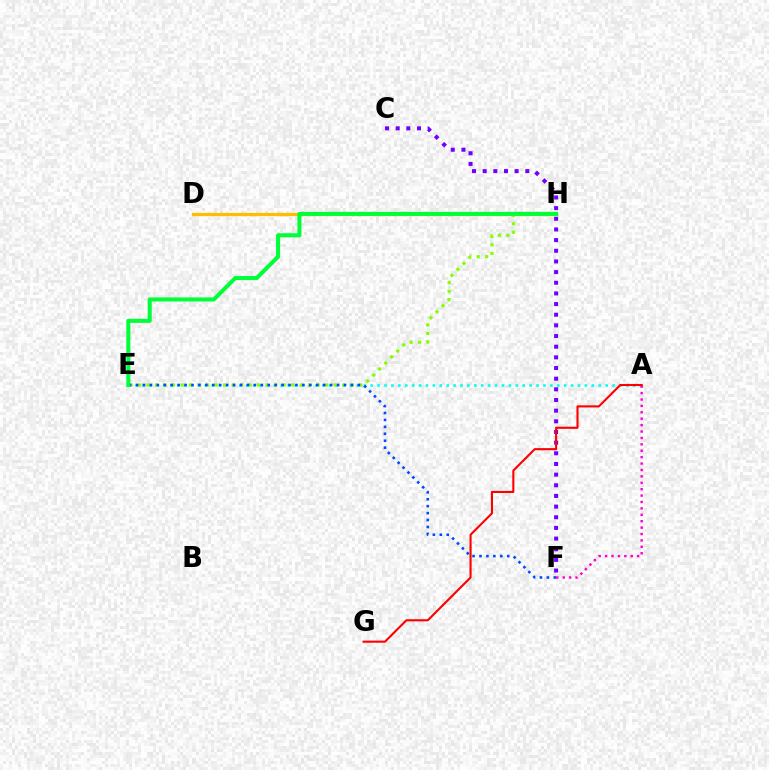{('A', 'E'): [{'color': '#00fff6', 'line_style': 'dotted', 'thickness': 1.88}], ('E', 'H'): [{'color': '#84ff00', 'line_style': 'dotted', 'thickness': 2.31}, {'color': '#00ff39', 'line_style': 'solid', 'thickness': 2.91}], ('C', 'F'): [{'color': '#7200ff', 'line_style': 'dotted', 'thickness': 2.9}], ('D', 'H'): [{'color': '#ffbd00', 'line_style': 'solid', 'thickness': 2.35}], ('A', 'F'): [{'color': '#ff00cf', 'line_style': 'dotted', 'thickness': 1.74}], ('E', 'F'): [{'color': '#004bff', 'line_style': 'dotted', 'thickness': 1.88}], ('A', 'G'): [{'color': '#ff0000', 'line_style': 'solid', 'thickness': 1.51}]}